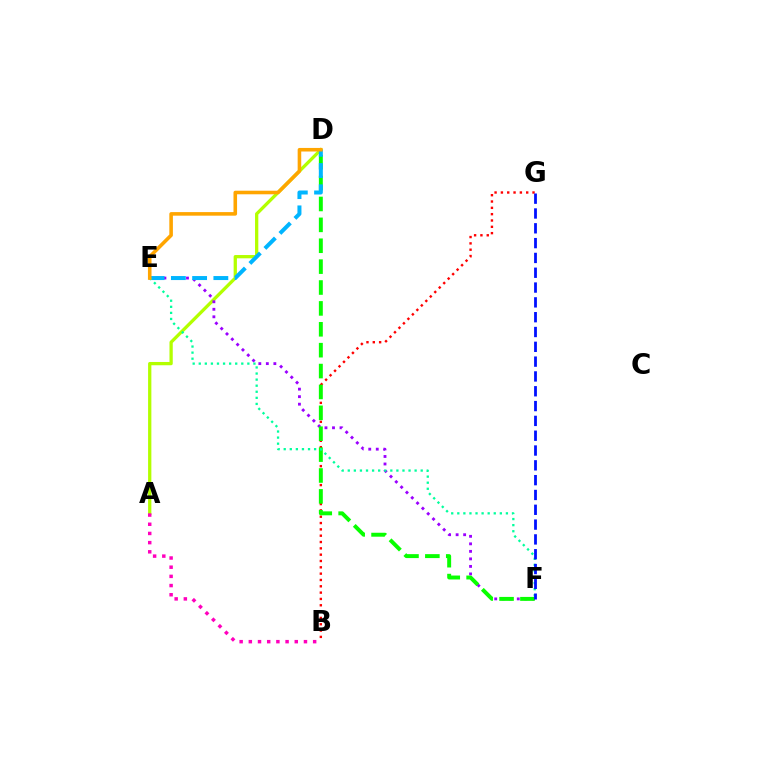{('A', 'D'): [{'color': '#b3ff00', 'line_style': 'solid', 'thickness': 2.36}], ('A', 'B'): [{'color': '#ff00bd', 'line_style': 'dotted', 'thickness': 2.5}], ('B', 'G'): [{'color': '#ff0000', 'line_style': 'dotted', 'thickness': 1.72}], ('E', 'F'): [{'color': '#9b00ff', 'line_style': 'dotted', 'thickness': 2.04}, {'color': '#00ff9d', 'line_style': 'dotted', 'thickness': 1.65}], ('D', 'F'): [{'color': '#08ff00', 'line_style': 'dashed', 'thickness': 2.84}], ('D', 'E'): [{'color': '#00b5ff', 'line_style': 'dashed', 'thickness': 2.89}, {'color': '#ffa500', 'line_style': 'solid', 'thickness': 2.57}], ('F', 'G'): [{'color': '#0010ff', 'line_style': 'dashed', 'thickness': 2.01}]}